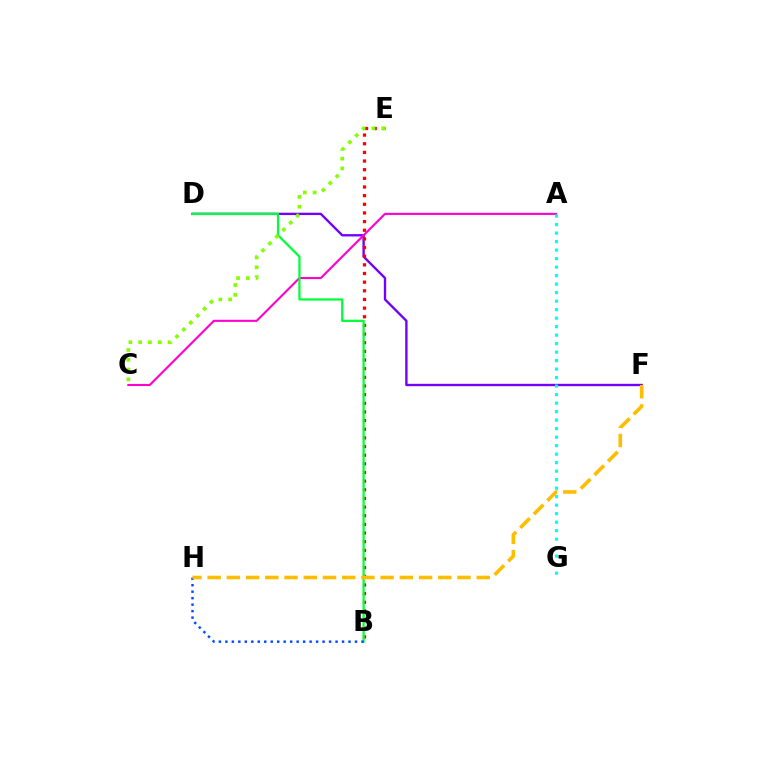{('D', 'F'): [{'color': '#7200ff', 'line_style': 'solid', 'thickness': 1.7}], ('B', 'E'): [{'color': '#ff0000', 'line_style': 'dotted', 'thickness': 2.35}], ('A', 'C'): [{'color': '#ff00cf', 'line_style': 'solid', 'thickness': 1.51}], ('B', 'D'): [{'color': '#00ff39', 'line_style': 'solid', 'thickness': 1.61}], ('A', 'G'): [{'color': '#00fff6', 'line_style': 'dotted', 'thickness': 2.31}], ('C', 'E'): [{'color': '#84ff00', 'line_style': 'dotted', 'thickness': 2.66}], ('B', 'H'): [{'color': '#004bff', 'line_style': 'dotted', 'thickness': 1.76}], ('F', 'H'): [{'color': '#ffbd00', 'line_style': 'dashed', 'thickness': 2.61}]}